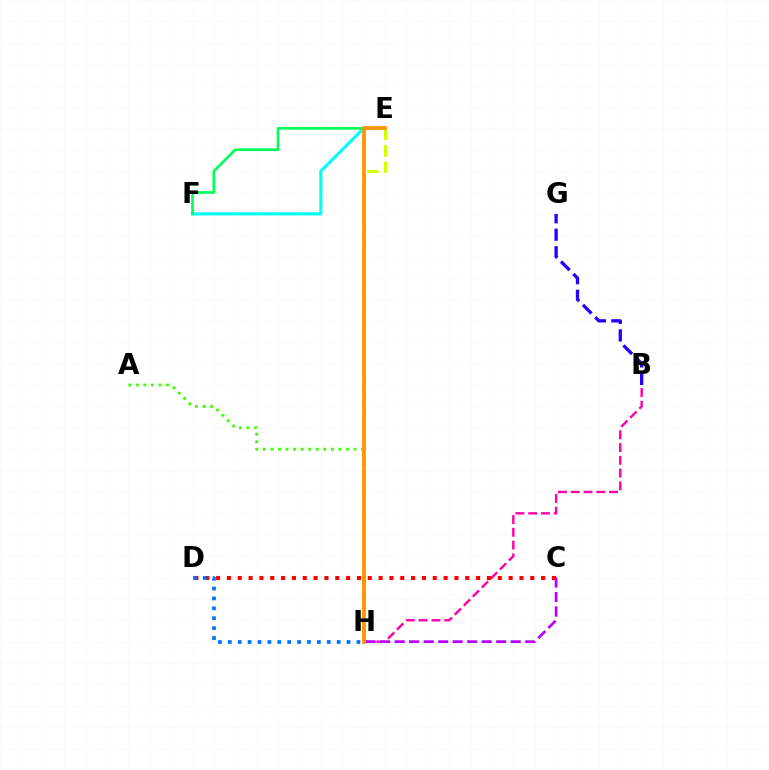{('B', 'H'): [{'color': '#ff00ac', 'line_style': 'dashed', 'thickness': 1.74}], ('C', 'H'): [{'color': '#b900ff', 'line_style': 'dashed', 'thickness': 1.97}], ('B', 'G'): [{'color': '#2500ff', 'line_style': 'dashed', 'thickness': 2.37}], ('A', 'H'): [{'color': '#3dff00', 'line_style': 'dotted', 'thickness': 2.05}], ('C', 'D'): [{'color': '#ff0000', 'line_style': 'dotted', 'thickness': 2.94}], ('E', 'F'): [{'color': '#00fff6', 'line_style': 'solid', 'thickness': 2.23}, {'color': '#00ff5c', 'line_style': 'solid', 'thickness': 1.96}], ('E', 'H'): [{'color': '#d1ff00', 'line_style': 'dashed', 'thickness': 2.25}, {'color': '#ff9400', 'line_style': 'solid', 'thickness': 2.72}], ('D', 'H'): [{'color': '#0074ff', 'line_style': 'dotted', 'thickness': 2.69}]}